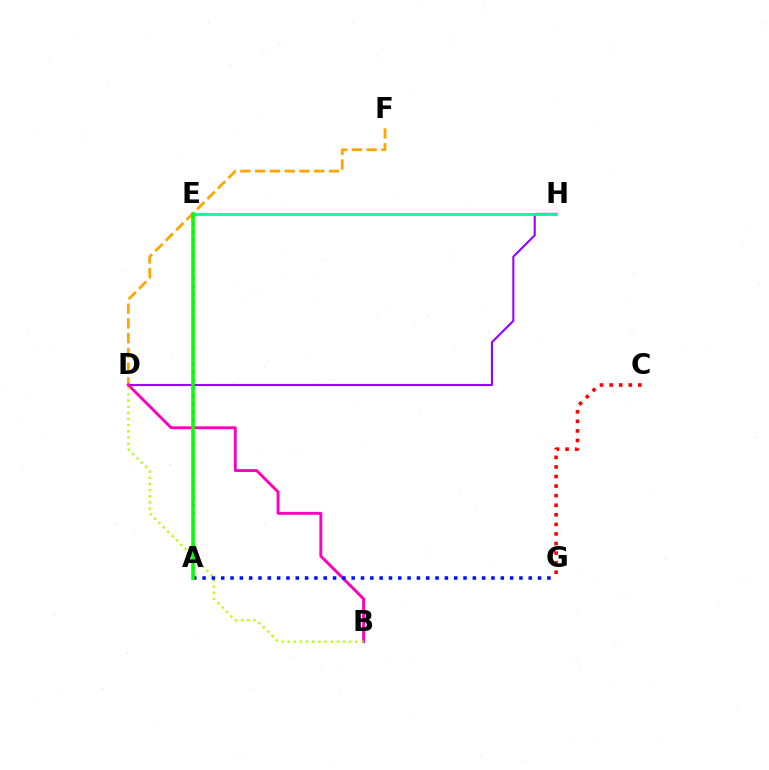{('D', 'F'): [{'color': '#ffa500', 'line_style': 'dashed', 'thickness': 2.01}], ('D', 'H'): [{'color': '#9b00ff', 'line_style': 'solid', 'thickness': 1.51}], ('A', 'E'): [{'color': '#00b5ff', 'line_style': 'dotted', 'thickness': 2.13}, {'color': '#08ff00', 'line_style': 'solid', 'thickness': 2.57}], ('B', 'D'): [{'color': '#ff00bd', 'line_style': 'solid', 'thickness': 2.09}, {'color': '#b3ff00', 'line_style': 'dotted', 'thickness': 1.67}], ('C', 'G'): [{'color': '#ff0000', 'line_style': 'dotted', 'thickness': 2.6}], ('E', 'H'): [{'color': '#00ff9d', 'line_style': 'solid', 'thickness': 2.03}], ('A', 'G'): [{'color': '#0010ff', 'line_style': 'dotted', 'thickness': 2.53}]}